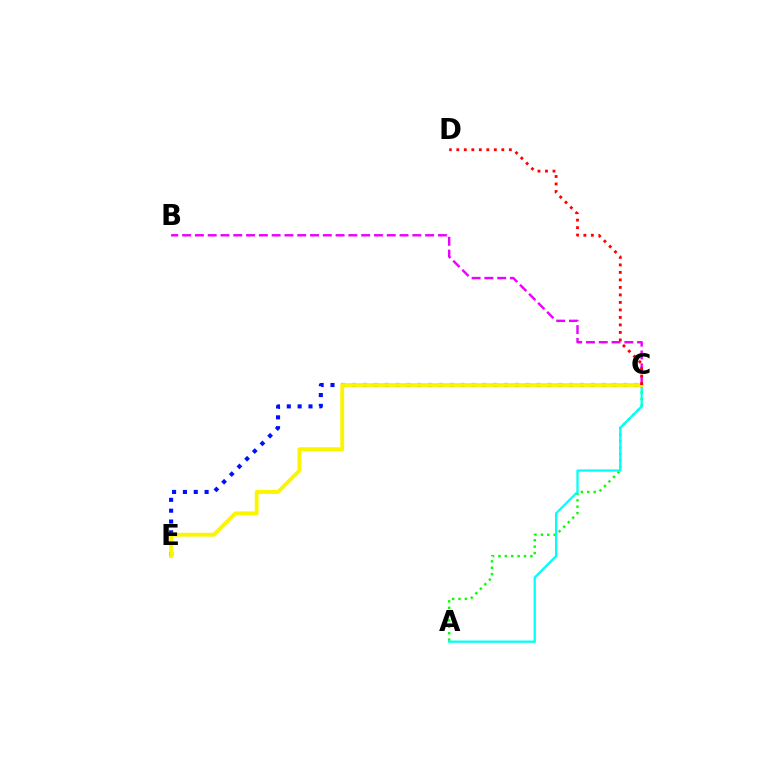{('A', 'C'): [{'color': '#08ff00', 'line_style': 'dotted', 'thickness': 1.73}, {'color': '#00fff6', 'line_style': 'solid', 'thickness': 1.63}], ('C', 'E'): [{'color': '#0010ff', 'line_style': 'dotted', 'thickness': 2.95}, {'color': '#fcf500', 'line_style': 'solid', 'thickness': 2.8}], ('B', 'C'): [{'color': '#ee00ff', 'line_style': 'dashed', 'thickness': 1.74}], ('C', 'D'): [{'color': '#ff0000', 'line_style': 'dotted', 'thickness': 2.04}]}